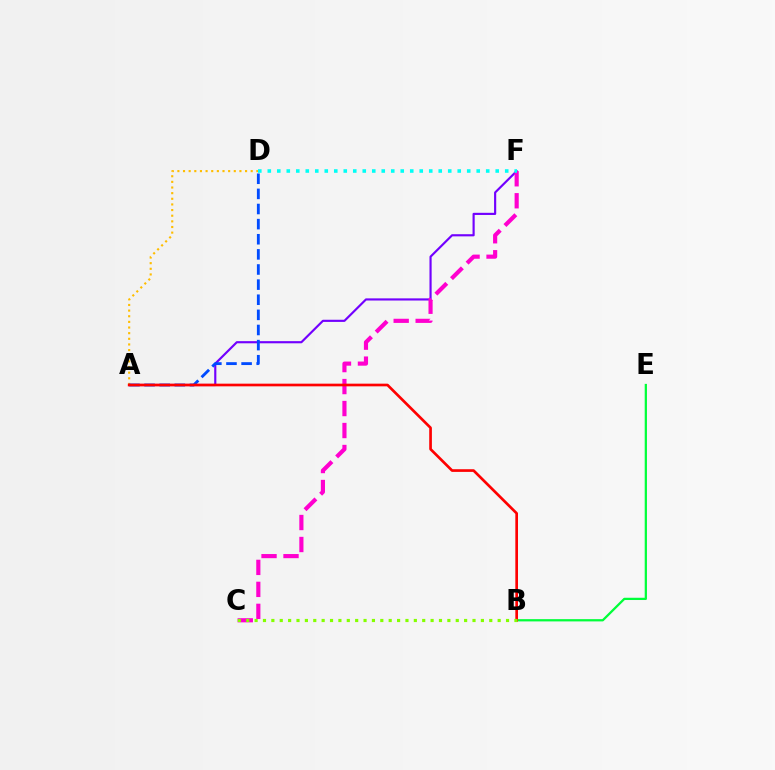{('B', 'E'): [{'color': '#00ff39', 'line_style': 'solid', 'thickness': 1.62}], ('A', 'D'): [{'color': '#ffbd00', 'line_style': 'dotted', 'thickness': 1.53}, {'color': '#004bff', 'line_style': 'dashed', 'thickness': 2.05}], ('A', 'F'): [{'color': '#7200ff', 'line_style': 'solid', 'thickness': 1.55}], ('C', 'F'): [{'color': '#ff00cf', 'line_style': 'dashed', 'thickness': 2.99}], ('D', 'F'): [{'color': '#00fff6', 'line_style': 'dotted', 'thickness': 2.58}], ('A', 'B'): [{'color': '#ff0000', 'line_style': 'solid', 'thickness': 1.93}], ('B', 'C'): [{'color': '#84ff00', 'line_style': 'dotted', 'thickness': 2.28}]}